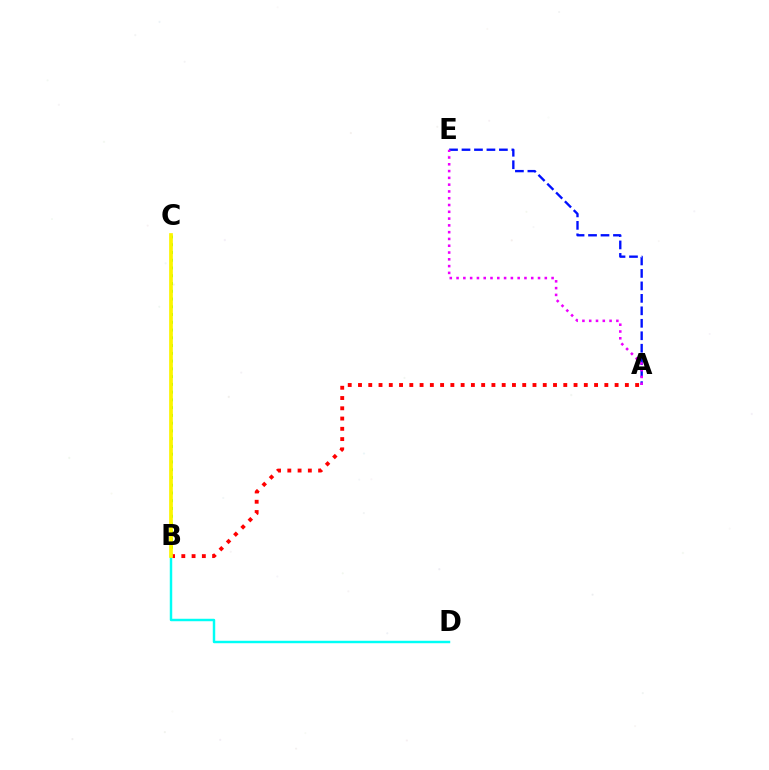{('A', 'E'): [{'color': '#0010ff', 'line_style': 'dashed', 'thickness': 1.69}, {'color': '#ee00ff', 'line_style': 'dotted', 'thickness': 1.84}], ('B', 'C'): [{'color': '#08ff00', 'line_style': 'dotted', 'thickness': 2.11}, {'color': '#fcf500', 'line_style': 'solid', 'thickness': 2.66}], ('A', 'B'): [{'color': '#ff0000', 'line_style': 'dotted', 'thickness': 2.79}], ('B', 'D'): [{'color': '#00fff6', 'line_style': 'solid', 'thickness': 1.77}]}